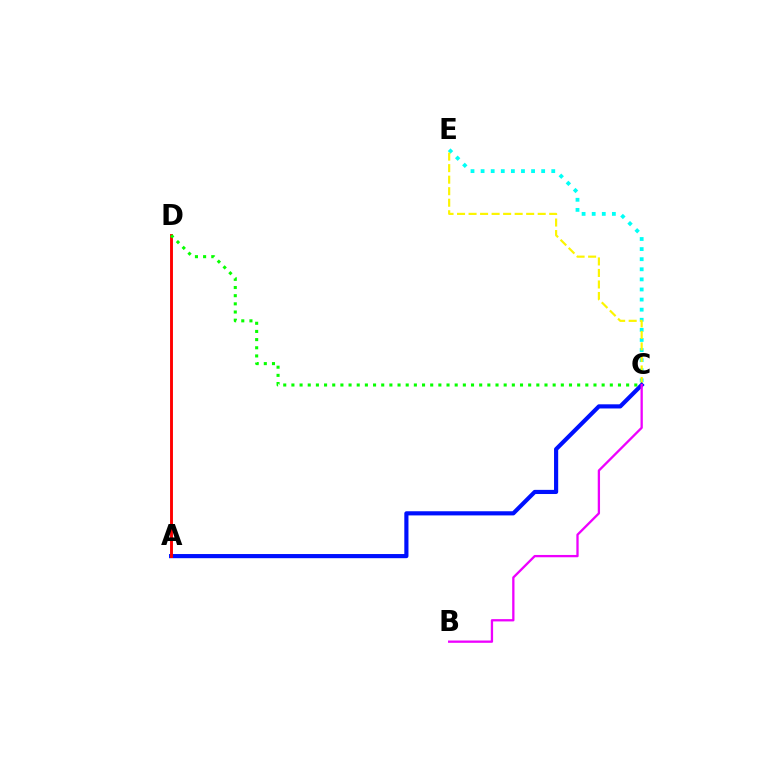{('C', 'E'): [{'color': '#00fff6', 'line_style': 'dotted', 'thickness': 2.74}, {'color': '#fcf500', 'line_style': 'dashed', 'thickness': 1.57}], ('A', 'C'): [{'color': '#0010ff', 'line_style': 'solid', 'thickness': 2.99}], ('A', 'D'): [{'color': '#ff0000', 'line_style': 'solid', 'thickness': 2.08}], ('B', 'C'): [{'color': '#ee00ff', 'line_style': 'solid', 'thickness': 1.66}], ('C', 'D'): [{'color': '#08ff00', 'line_style': 'dotted', 'thickness': 2.22}]}